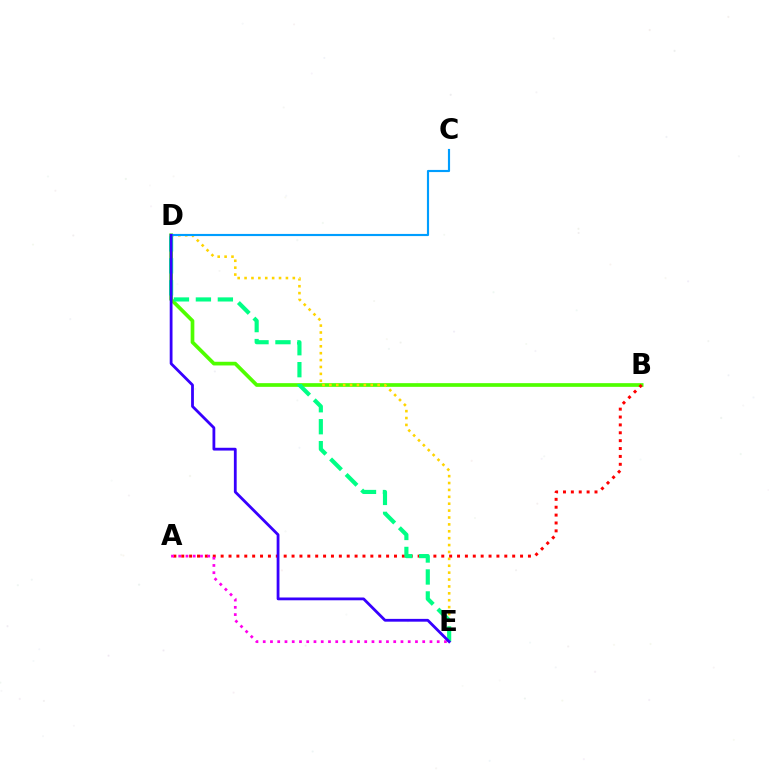{('B', 'D'): [{'color': '#4fff00', 'line_style': 'solid', 'thickness': 2.66}], ('D', 'E'): [{'color': '#ffd500', 'line_style': 'dotted', 'thickness': 1.87}, {'color': '#00ff86', 'line_style': 'dashed', 'thickness': 2.98}, {'color': '#3700ff', 'line_style': 'solid', 'thickness': 2.01}], ('A', 'B'): [{'color': '#ff0000', 'line_style': 'dotted', 'thickness': 2.14}], ('C', 'D'): [{'color': '#009eff', 'line_style': 'solid', 'thickness': 1.55}], ('A', 'E'): [{'color': '#ff00ed', 'line_style': 'dotted', 'thickness': 1.97}]}